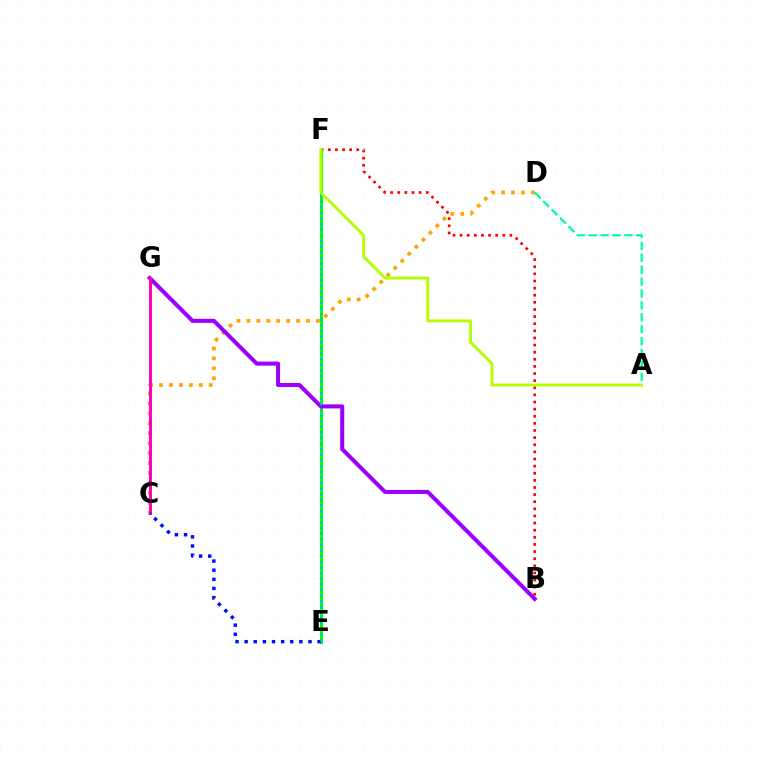{('B', 'F'): [{'color': '#ff0000', 'line_style': 'dotted', 'thickness': 1.93}], ('C', 'D'): [{'color': '#ffa500', 'line_style': 'dotted', 'thickness': 2.7}], ('A', 'D'): [{'color': '#00ff9d', 'line_style': 'dashed', 'thickness': 1.62}], ('E', 'F'): [{'color': '#08ff00', 'line_style': 'solid', 'thickness': 2.24}, {'color': '#00b5ff', 'line_style': 'dotted', 'thickness': 1.53}], ('B', 'G'): [{'color': '#9b00ff', 'line_style': 'solid', 'thickness': 2.91}], ('C', 'G'): [{'color': '#ff00bd', 'line_style': 'solid', 'thickness': 2.13}], ('C', 'E'): [{'color': '#0010ff', 'line_style': 'dotted', 'thickness': 2.48}], ('A', 'F'): [{'color': '#b3ff00', 'line_style': 'solid', 'thickness': 2.07}]}